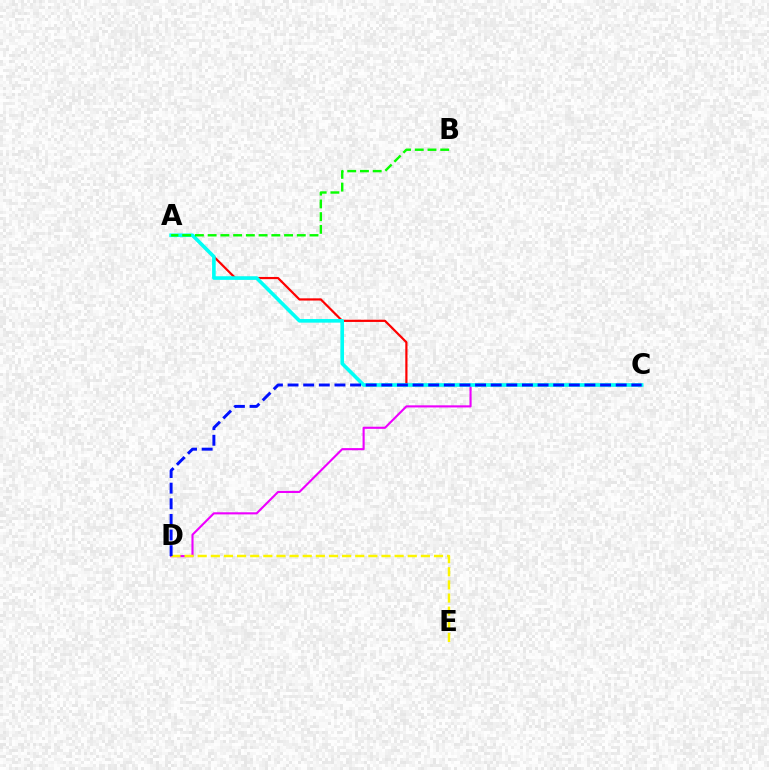{('C', 'D'): [{'color': '#ee00ff', 'line_style': 'solid', 'thickness': 1.53}, {'color': '#0010ff', 'line_style': 'dashed', 'thickness': 2.12}], ('A', 'C'): [{'color': '#ff0000', 'line_style': 'solid', 'thickness': 1.59}, {'color': '#00fff6', 'line_style': 'solid', 'thickness': 2.6}], ('D', 'E'): [{'color': '#fcf500', 'line_style': 'dashed', 'thickness': 1.78}], ('A', 'B'): [{'color': '#08ff00', 'line_style': 'dashed', 'thickness': 1.73}]}